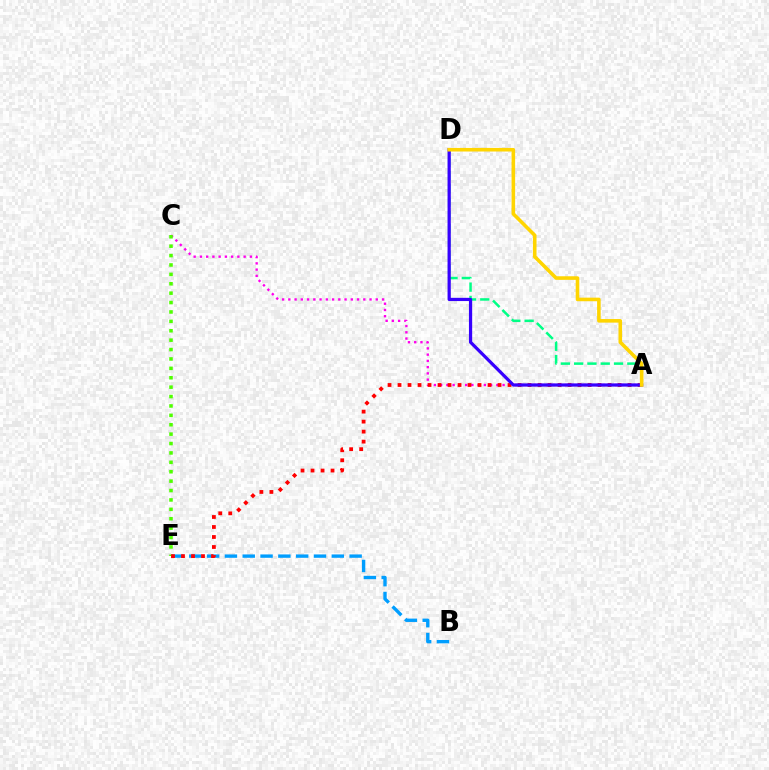{('A', 'C'): [{'color': '#ff00ed', 'line_style': 'dotted', 'thickness': 1.7}], ('B', 'E'): [{'color': '#009eff', 'line_style': 'dashed', 'thickness': 2.42}], ('C', 'E'): [{'color': '#4fff00', 'line_style': 'dotted', 'thickness': 2.55}], ('A', 'E'): [{'color': '#ff0000', 'line_style': 'dotted', 'thickness': 2.72}], ('A', 'D'): [{'color': '#00ff86', 'line_style': 'dashed', 'thickness': 1.81}, {'color': '#3700ff', 'line_style': 'solid', 'thickness': 2.32}, {'color': '#ffd500', 'line_style': 'solid', 'thickness': 2.58}]}